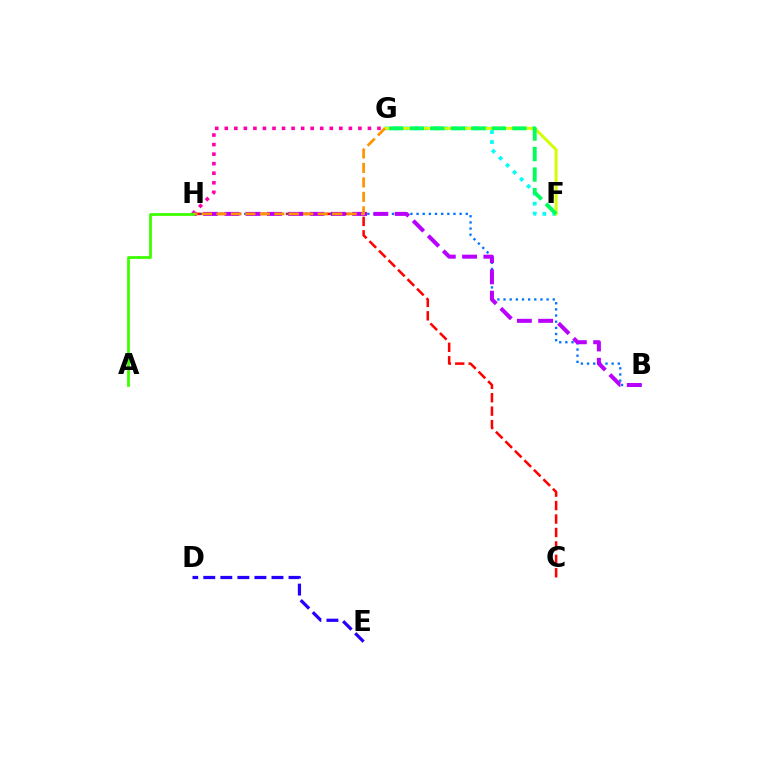{('D', 'E'): [{'color': '#2500ff', 'line_style': 'dashed', 'thickness': 2.32}], ('F', 'G'): [{'color': '#00fff6', 'line_style': 'dotted', 'thickness': 2.69}, {'color': '#d1ff00', 'line_style': 'solid', 'thickness': 2.12}, {'color': '#00ff5c', 'line_style': 'dashed', 'thickness': 2.79}], ('C', 'H'): [{'color': '#ff0000', 'line_style': 'dashed', 'thickness': 1.83}], ('B', 'H'): [{'color': '#0074ff', 'line_style': 'dotted', 'thickness': 1.67}, {'color': '#b900ff', 'line_style': 'dashed', 'thickness': 2.89}], ('G', 'H'): [{'color': '#ff00ac', 'line_style': 'dotted', 'thickness': 2.59}, {'color': '#ff9400', 'line_style': 'dashed', 'thickness': 1.97}], ('A', 'H'): [{'color': '#3dff00', 'line_style': 'solid', 'thickness': 2.0}]}